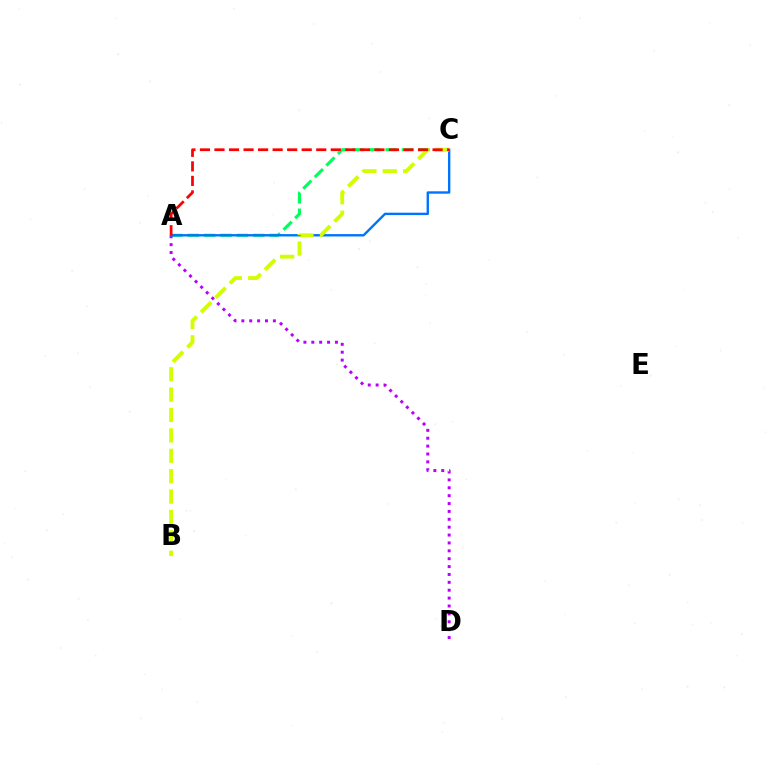{('A', 'C'): [{'color': '#00ff5c', 'line_style': 'dashed', 'thickness': 2.23}, {'color': '#0074ff', 'line_style': 'solid', 'thickness': 1.72}, {'color': '#ff0000', 'line_style': 'dashed', 'thickness': 1.98}], ('A', 'D'): [{'color': '#b900ff', 'line_style': 'dotted', 'thickness': 2.14}], ('B', 'C'): [{'color': '#d1ff00', 'line_style': 'dashed', 'thickness': 2.77}]}